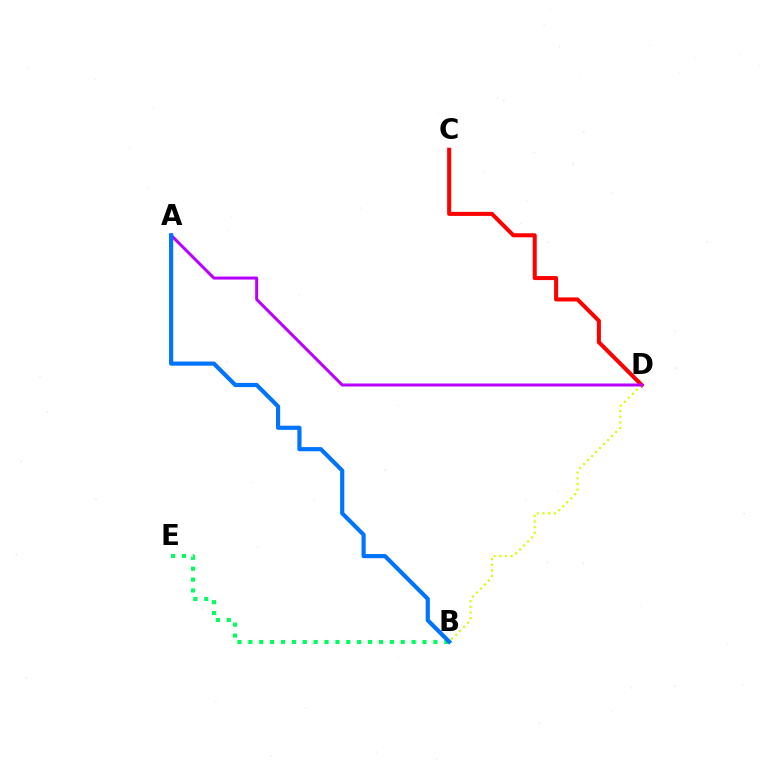{('C', 'D'): [{'color': '#ff0000', 'line_style': 'solid', 'thickness': 2.91}], ('B', 'D'): [{'color': '#d1ff00', 'line_style': 'dotted', 'thickness': 1.54}], ('A', 'D'): [{'color': '#b900ff', 'line_style': 'solid', 'thickness': 2.17}], ('B', 'E'): [{'color': '#00ff5c', 'line_style': 'dotted', 'thickness': 2.96}], ('A', 'B'): [{'color': '#0074ff', 'line_style': 'solid', 'thickness': 3.0}]}